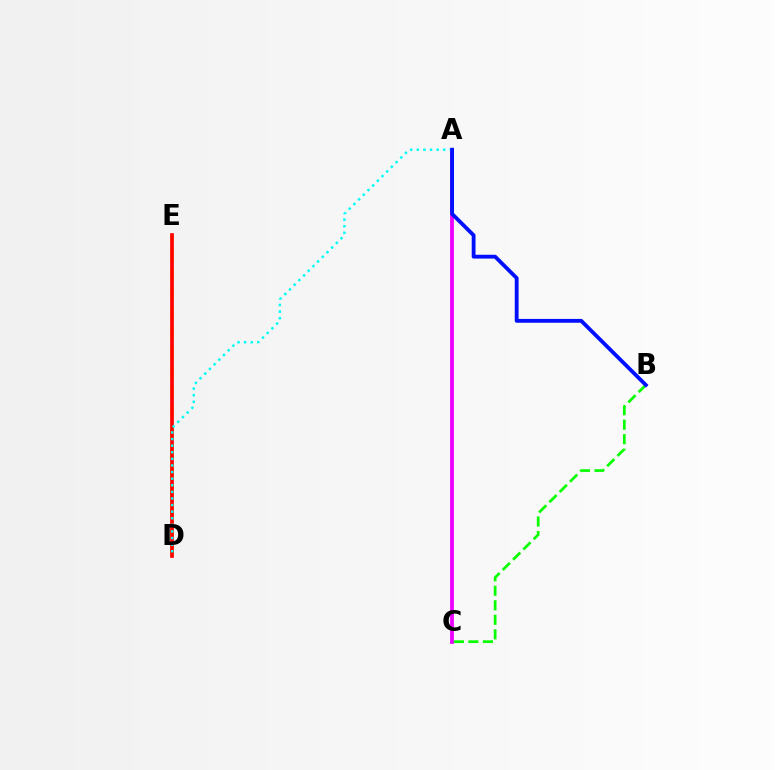{('A', 'C'): [{'color': '#ee00ff', 'line_style': 'solid', 'thickness': 2.73}], ('D', 'E'): [{'color': '#fcf500', 'line_style': 'dashed', 'thickness': 2.67}, {'color': '#ff0000', 'line_style': 'solid', 'thickness': 2.65}], ('A', 'D'): [{'color': '#00fff6', 'line_style': 'dotted', 'thickness': 1.79}], ('B', 'C'): [{'color': '#08ff00', 'line_style': 'dashed', 'thickness': 1.97}], ('A', 'B'): [{'color': '#0010ff', 'line_style': 'solid', 'thickness': 2.76}]}